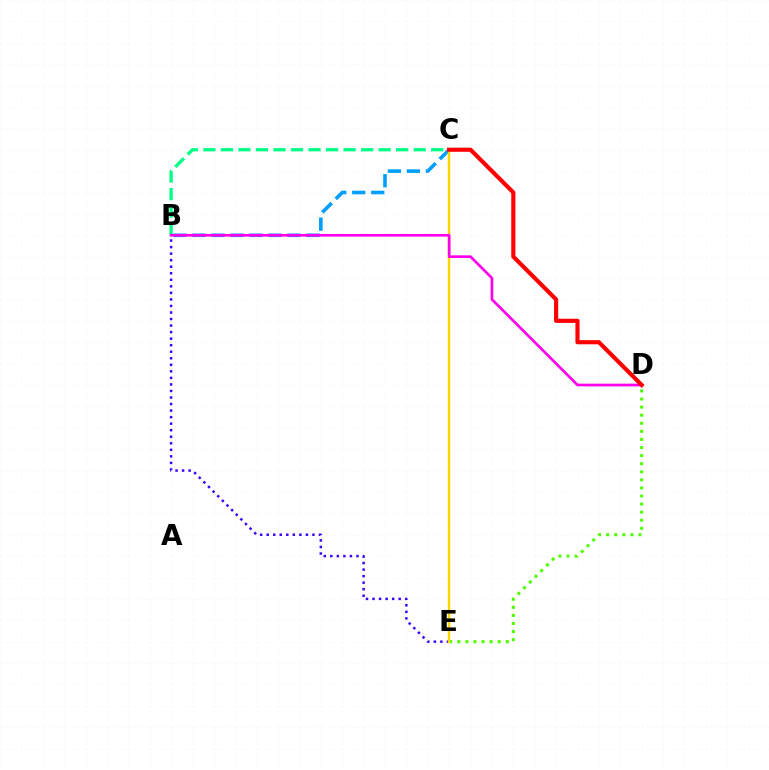{('B', 'E'): [{'color': '#3700ff', 'line_style': 'dotted', 'thickness': 1.78}], ('B', 'C'): [{'color': '#009eff', 'line_style': 'dashed', 'thickness': 2.58}, {'color': '#00ff86', 'line_style': 'dashed', 'thickness': 2.38}], ('D', 'E'): [{'color': '#4fff00', 'line_style': 'dotted', 'thickness': 2.2}], ('C', 'E'): [{'color': '#ffd500', 'line_style': 'solid', 'thickness': 1.75}], ('B', 'D'): [{'color': '#ff00ed', 'line_style': 'solid', 'thickness': 1.94}], ('C', 'D'): [{'color': '#ff0000', 'line_style': 'solid', 'thickness': 2.98}]}